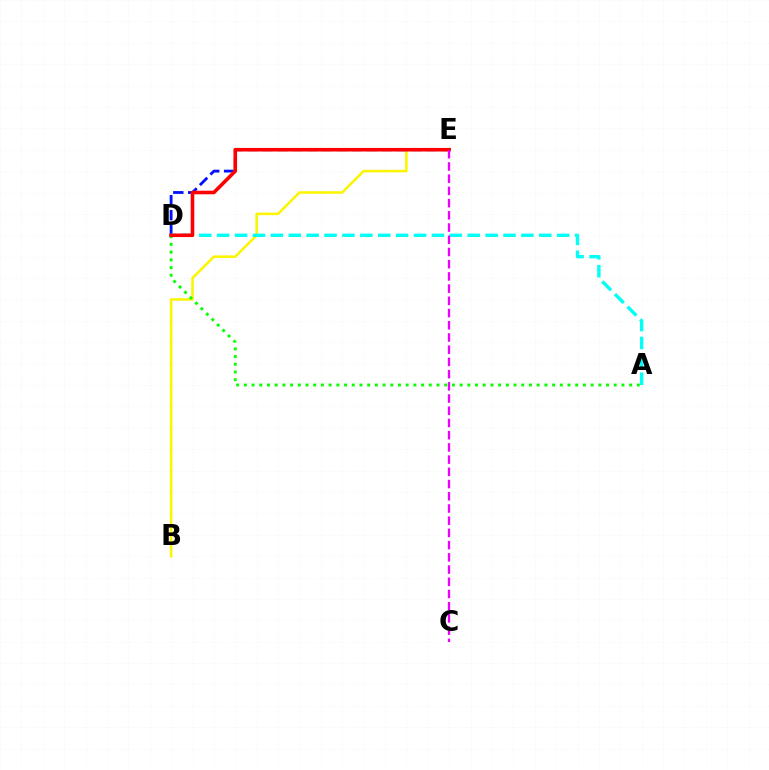{('B', 'E'): [{'color': '#fcf500', 'line_style': 'solid', 'thickness': 1.84}], ('D', 'E'): [{'color': '#0010ff', 'line_style': 'dashed', 'thickness': 2.03}, {'color': '#ff0000', 'line_style': 'solid', 'thickness': 2.58}], ('A', 'D'): [{'color': '#08ff00', 'line_style': 'dotted', 'thickness': 2.09}, {'color': '#00fff6', 'line_style': 'dashed', 'thickness': 2.43}], ('C', 'E'): [{'color': '#ee00ff', 'line_style': 'dashed', 'thickness': 1.66}]}